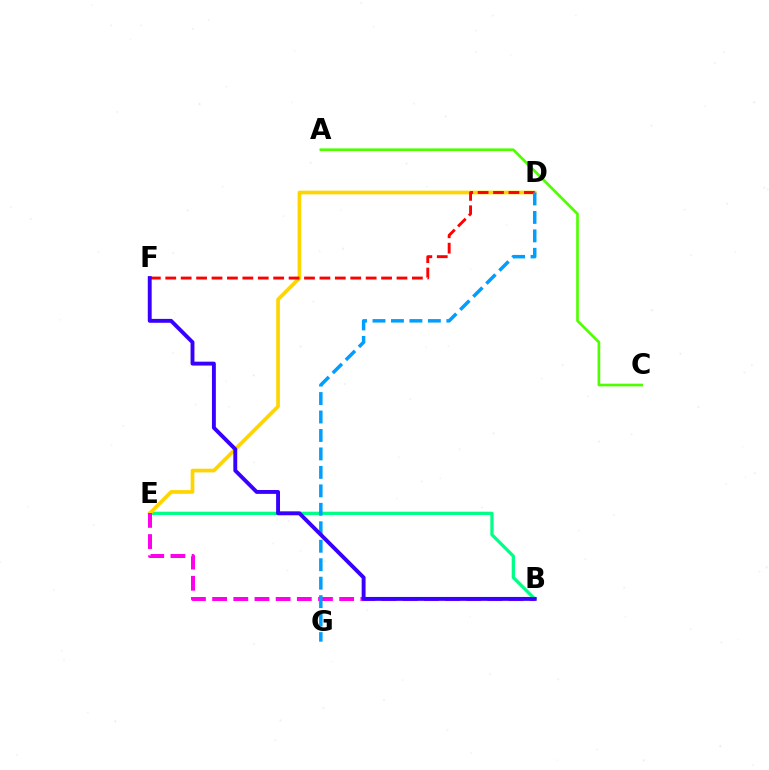{('B', 'E'): [{'color': '#00ff86', 'line_style': 'solid', 'thickness': 2.34}, {'color': '#ff00ed', 'line_style': 'dashed', 'thickness': 2.88}], ('D', 'E'): [{'color': '#ffd500', 'line_style': 'solid', 'thickness': 2.66}], ('A', 'C'): [{'color': '#4fff00', 'line_style': 'solid', 'thickness': 1.92}], ('D', 'F'): [{'color': '#ff0000', 'line_style': 'dashed', 'thickness': 2.09}], ('D', 'G'): [{'color': '#009eff', 'line_style': 'dashed', 'thickness': 2.51}], ('B', 'F'): [{'color': '#3700ff', 'line_style': 'solid', 'thickness': 2.8}]}